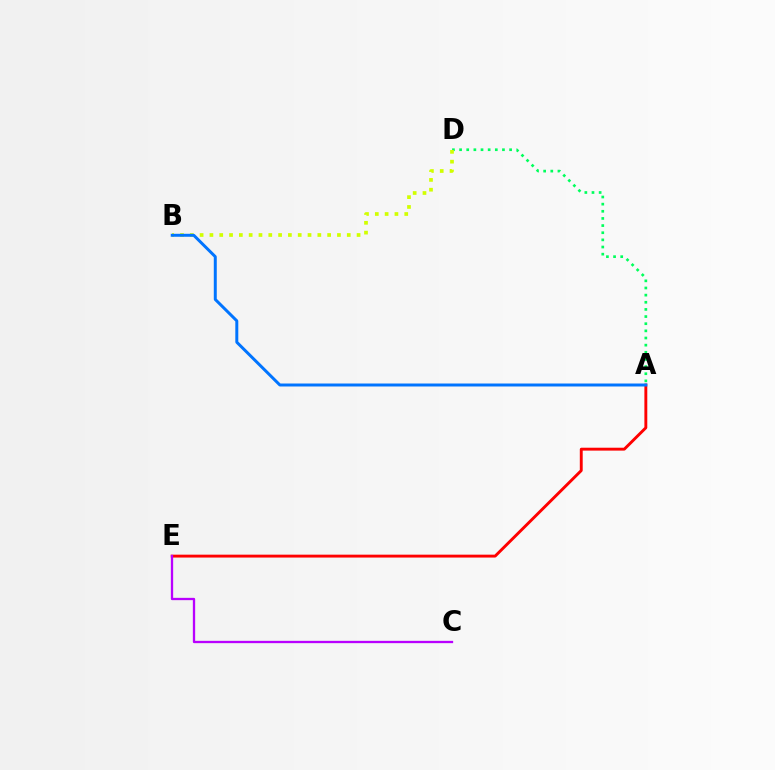{('A', 'D'): [{'color': '#00ff5c', 'line_style': 'dotted', 'thickness': 1.94}], ('A', 'E'): [{'color': '#ff0000', 'line_style': 'solid', 'thickness': 2.08}], ('B', 'D'): [{'color': '#d1ff00', 'line_style': 'dotted', 'thickness': 2.67}], ('C', 'E'): [{'color': '#b900ff', 'line_style': 'solid', 'thickness': 1.66}], ('A', 'B'): [{'color': '#0074ff', 'line_style': 'solid', 'thickness': 2.14}]}